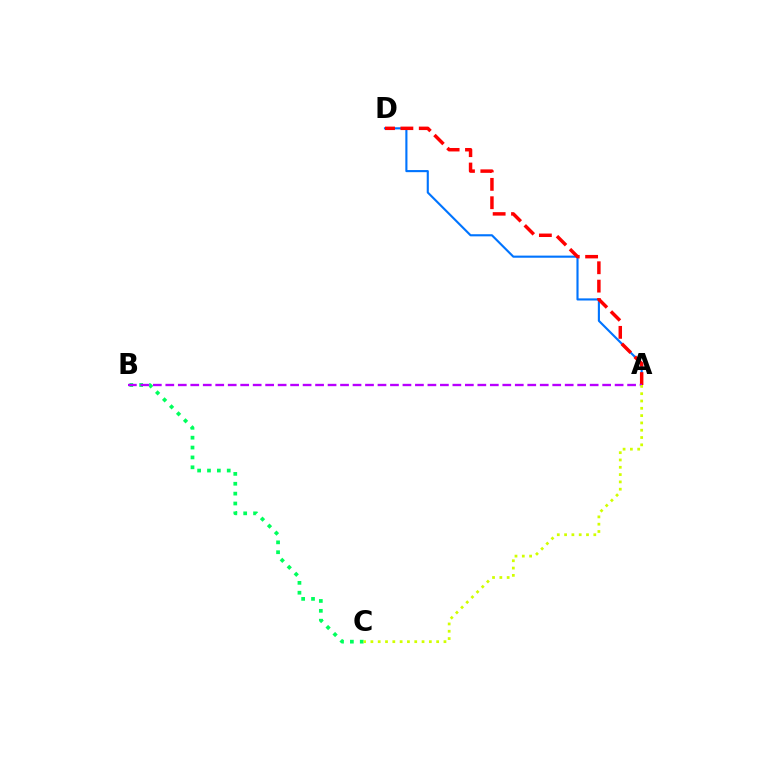{('B', 'C'): [{'color': '#00ff5c', 'line_style': 'dotted', 'thickness': 2.68}], ('A', 'D'): [{'color': '#0074ff', 'line_style': 'solid', 'thickness': 1.53}, {'color': '#ff0000', 'line_style': 'dashed', 'thickness': 2.49}], ('A', 'B'): [{'color': '#b900ff', 'line_style': 'dashed', 'thickness': 1.7}], ('A', 'C'): [{'color': '#d1ff00', 'line_style': 'dotted', 'thickness': 1.99}]}